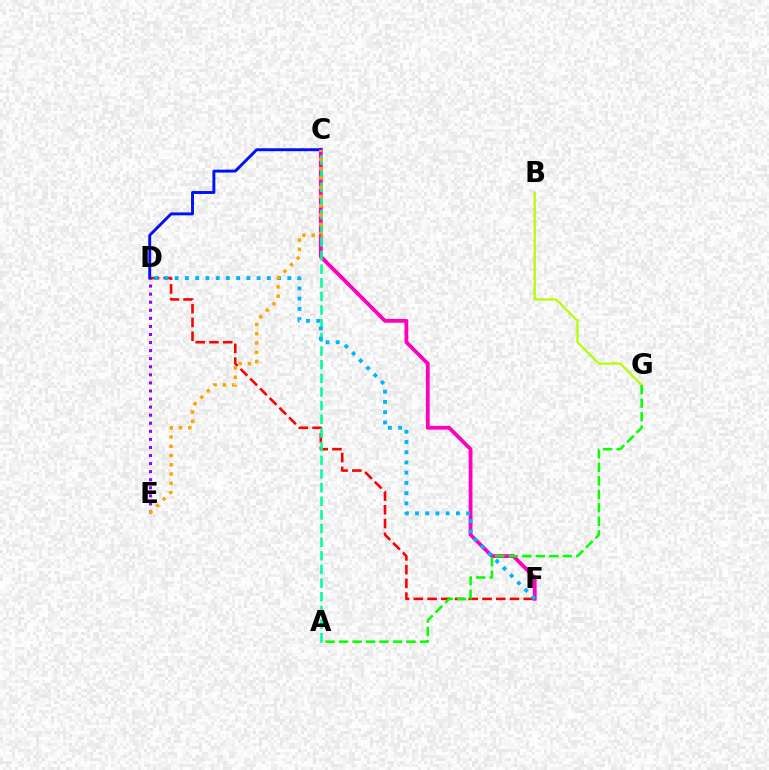{('B', 'G'): [{'color': '#b3ff00', 'line_style': 'solid', 'thickness': 1.6}], ('C', 'F'): [{'color': '#ff00bd', 'line_style': 'solid', 'thickness': 2.73}], ('D', 'F'): [{'color': '#ff0000', 'line_style': 'dashed', 'thickness': 1.87}, {'color': '#00b5ff', 'line_style': 'dotted', 'thickness': 2.78}], ('A', 'C'): [{'color': '#00ff9d', 'line_style': 'dashed', 'thickness': 1.85}], ('C', 'D'): [{'color': '#0010ff', 'line_style': 'solid', 'thickness': 2.11}], ('D', 'E'): [{'color': '#9b00ff', 'line_style': 'dotted', 'thickness': 2.19}], ('A', 'G'): [{'color': '#08ff00', 'line_style': 'dashed', 'thickness': 1.83}], ('C', 'E'): [{'color': '#ffa500', 'line_style': 'dotted', 'thickness': 2.52}]}